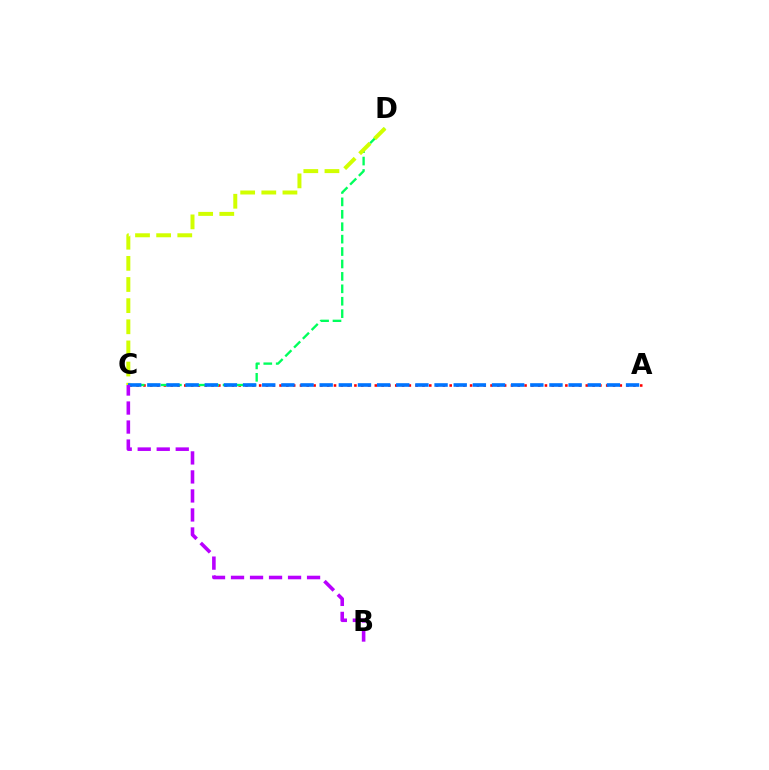{('A', 'C'): [{'color': '#ff0000', 'line_style': 'dotted', 'thickness': 1.85}, {'color': '#0074ff', 'line_style': 'dashed', 'thickness': 2.6}], ('C', 'D'): [{'color': '#00ff5c', 'line_style': 'dashed', 'thickness': 1.69}, {'color': '#d1ff00', 'line_style': 'dashed', 'thickness': 2.87}], ('B', 'C'): [{'color': '#b900ff', 'line_style': 'dashed', 'thickness': 2.58}]}